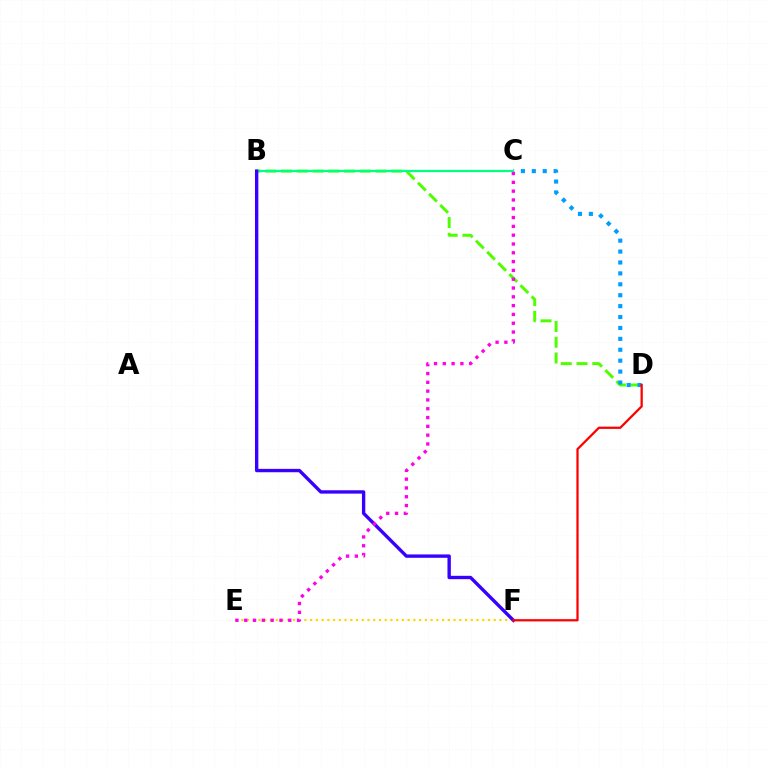{('B', 'D'): [{'color': '#4fff00', 'line_style': 'dashed', 'thickness': 2.14}], ('E', 'F'): [{'color': '#ffd500', 'line_style': 'dotted', 'thickness': 1.56}], ('C', 'D'): [{'color': '#009eff', 'line_style': 'dotted', 'thickness': 2.96}], ('B', 'C'): [{'color': '#00ff86', 'line_style': 'solid', 'thickness': 1.62}], ('B', 'F'): [{'color': '#3700ff', 'line_style': 'solid', 'thickness': 2.42}], ('D', 'F'): [{'color': '#ff0000', 'line_style': 'solid', 'thickness': 1.62}], ('C', 'E'): [{'color': '#ff00ed', 'line_style': 'dotted', 'thickness': 2.39}]}